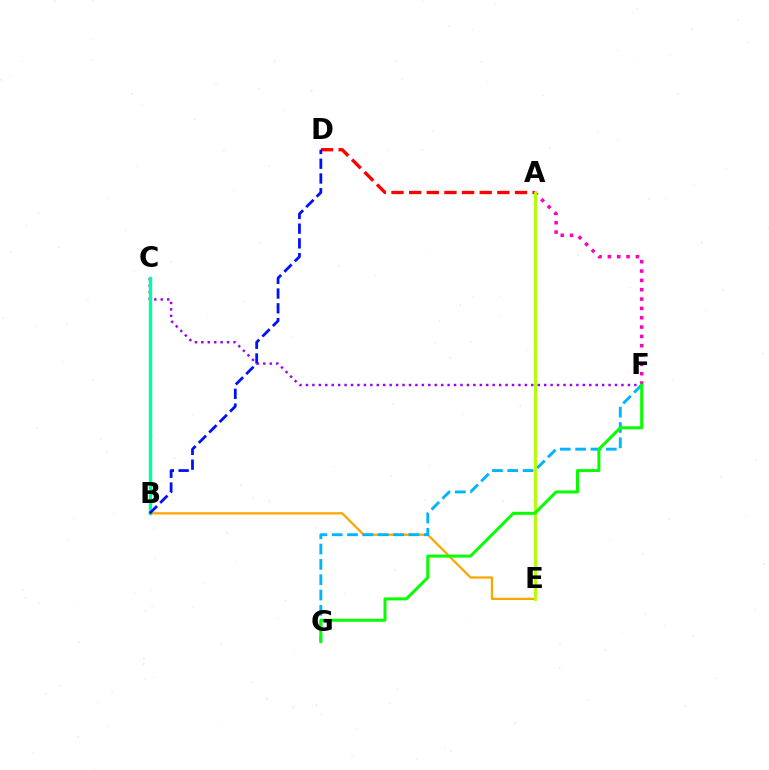{('A', 'F'): [{'color': '#ff00bd', 'line_style': 'dotted', 'thickness': 2.54}], ('B', 'E'): [{'color': '#ffa500', 'line_style': 'solid', 'thickness': 1.63}], ('C', 'F'): [{'color': '#9b00ff', 'line_style': 'dotted', 'thickness': 1.75}], ('A', 'D'): [{'color': '#ff0000', 'line_style': 'dashed', 'thickness': 2.4}], ('F', 'G'): [{'color': '#00b5ff', 'line_style': 'dashed', 'thickness': 2.08}, {'color': '#08ff00', 'line_style': 'solid', 'thickness': 2.16}], ('A', 'E'): [{'color': '#b3ff00', 'line_style': 'solid', 'thickness': 2.09}], ('B', 'C'): [{'color': '#00ff9d', 'line_style': 'solid', 'thickness': 2.45}], ('B', 'D'): [{'color': '#0010ff', 'line_style': 'dashed', 'thickness': 2.0}]}